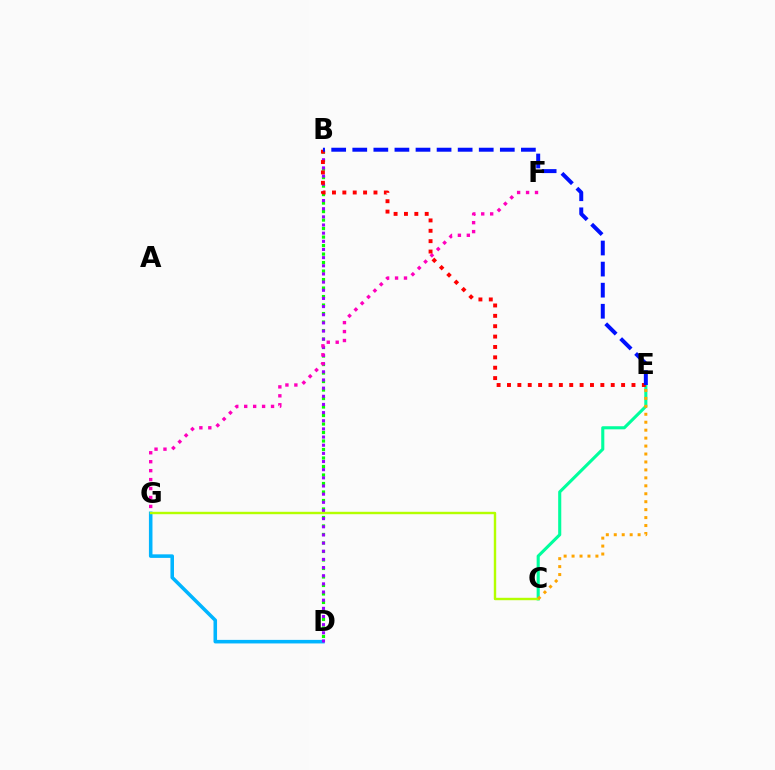{('C', 'E'): [{'color': '#00ff9d', 'line_style': 'solid', 'thickness': 2.23}, {'color': '#ffa500', 'line_style': 'dotted', 'thickness': 2.16}], ('D', 'G'): [{'color': '#00b5ff', 'line_style': 'solid', 'thickness': 2.56}], ('B', 'D'): [{'color': '#08ff00', 'line_style': 'dotted', 'thickness': 2.31}, {'color': '#9b00ff', 'line_style': 'dotted', 'thickness': 2.22}], ('C', 'G'): [{'color': '#b3ff00', 'line_style': 'solid', 'thickness': 1.74}], ('F', 'G'): [{'color': '#ff00bd', 'line_style': 'dotted', 'thickness': 2.43}], ('B', 'E'): [{'color': '#ff0000', 'line_style': 'dotted', 'thickness': 2.82}, {'color': '#0010ff', 'line_style': 'dashed', 'thickness': 2.86}]}